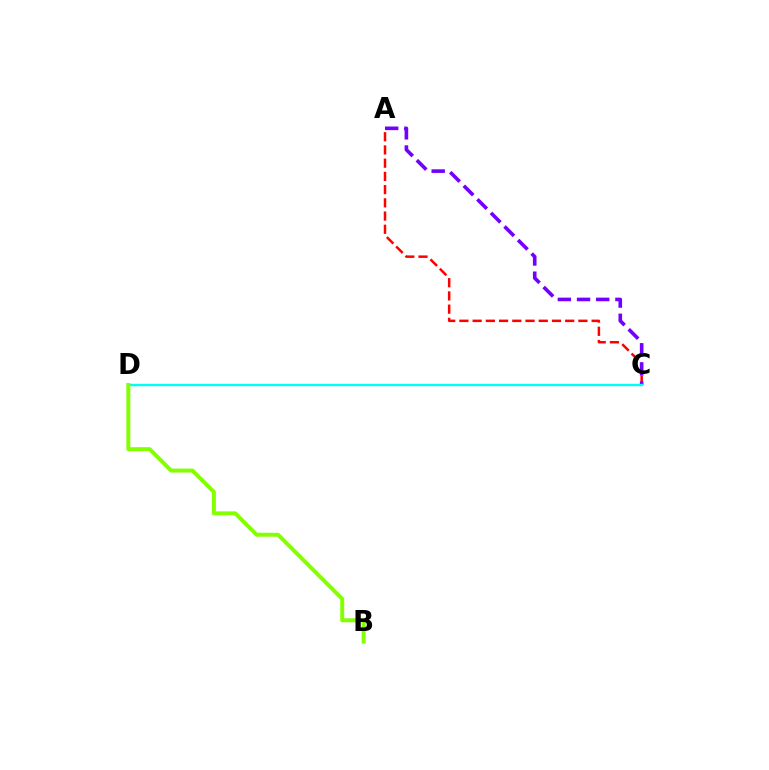{('A', 'C'): [{'color': '#ff0000', 'line_style': 'dashed', 'thickness': 1.8}, {'color': '#7200ff', 'line_style': 'dashed', 'thickness': 2.61}], ('C', 'D'): [{'color': '#00fff6', 'line_style': 'solid', 'thickness': 1.72}], ('B', 'D'): [{'color': '#84ff00', 'line_style': 'solid', 'thickness': 2.85}]}